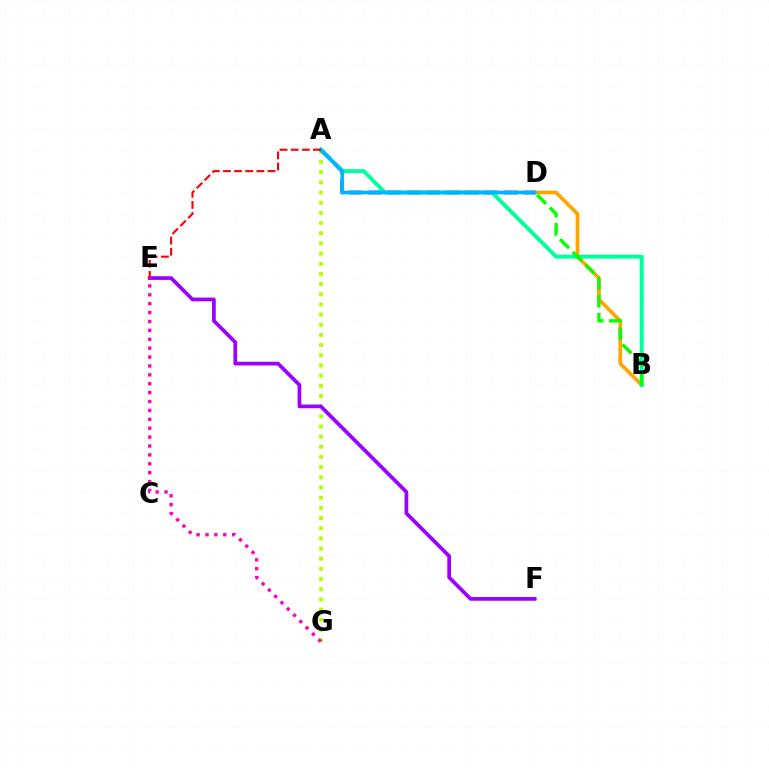{('A', 'G'): [{'color': '#b3ff00', 'line_style': 'dotted', 'thickness': 2.76}], ('E', 'F'): [{'color': '#9b00ff', 'line_style': 'solid', 'thickness': 2.68}], ('B', 'D'): [{'color': '#ffa500', 'line_style': 'solid', 'thickness': 2.66}, {'color': '#08ff00', 'line_style': 'dashed', 'thickness': 2.44}], ('E', 'G'): [{'color': '#ff00bd', 'line_style': 'dotted', 'thickness': 2.42}], ('A', 'D'): [{'color': '#0010ff', 'line_style': 'dashed', 'thickness': 2.63}, {'color': '#00b5ff', 'line_style': 'solid', 'thickness': 2.61}], ('A', 'B'): [{'color': '#00ff9d', 'line_style': 'solid', 'thickness': 2.81}], ('A', 'E'): [{'color': '#ff0000', 'line_style': 'dashed', 'thickness': 1.51}]}